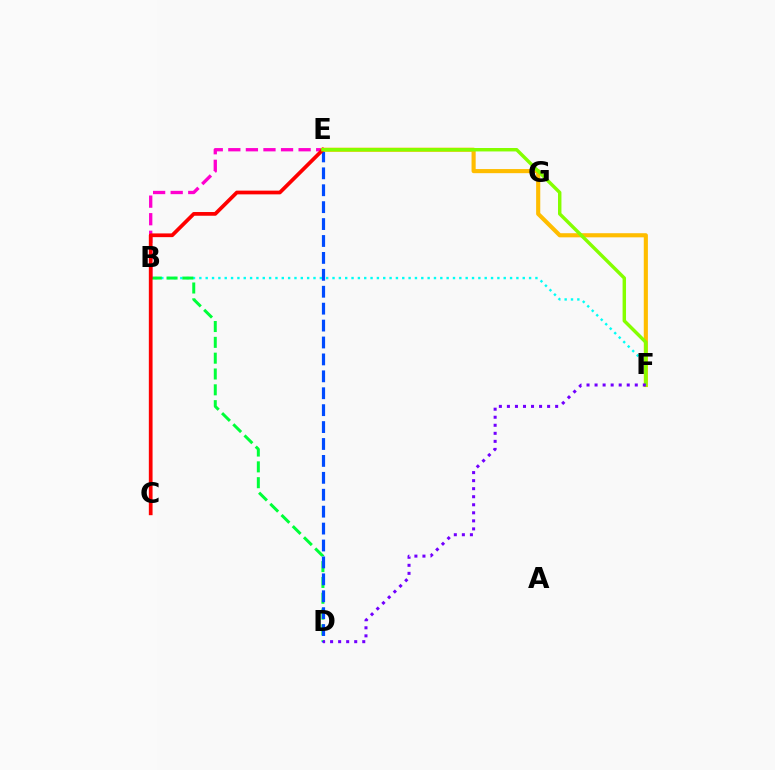{('B', 'F'): [{'color': '#00fff6', 'line_style': 'dotted', 'thickness': 1.72}], ('B', 'D'): [{'color': '#00ff39', 'line_style': 'dashed', 'thickness': 2.15}], ('B', 'E'): [{'color': '#ff00cf', 'line_style': 'dashed', 'thickness': 2.39}], ('D', 'E'): [{'color': '#004bff', 'line_style': 'dashed', 'thickness': 2.3}], ('E', 'F'): [{'color': '#ffbd00', 'line_style': 'solid', 'thickness': 2.97}, {'color': '#84ff00', 'line_style': 'solid', 'thickness': 2.47}], ('C', 'E'): [{'color': '#ff0000', 'line_style': 'solid', 'thickness': 2.68}], ('D', 'F'): [{'color': '#7200ff', 'line_style': 'dotted', 'thickness': 2.18}]}